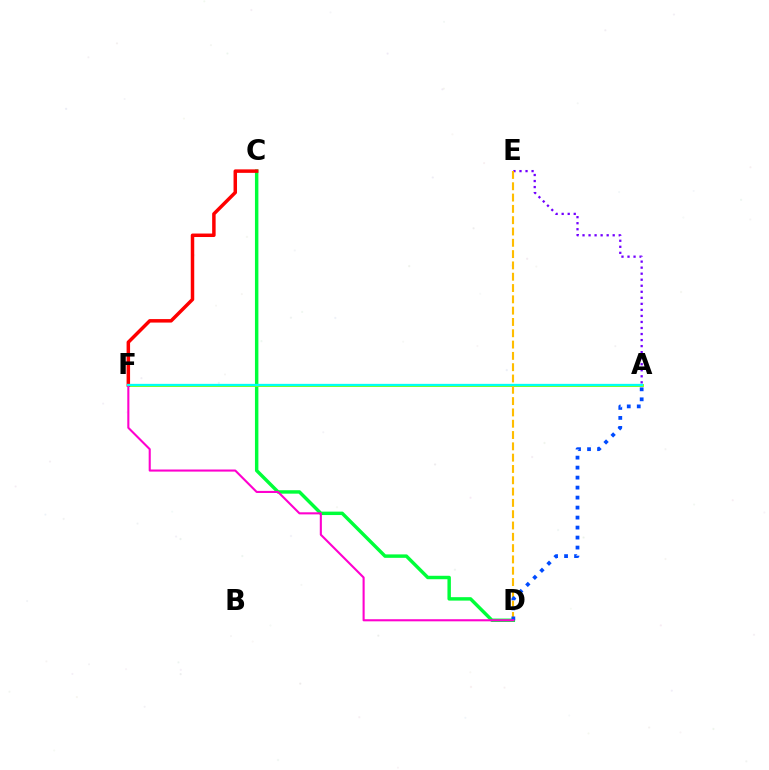{('A', 'E'): [{'color': '#7200ff', 'line_style': 'dotted', 'thickness': 1.64}], ('C', 'D'): [{'color': '#00ff39', 'line_style': 'solid', 'thickness': 2.48}], ('A', 'F'): [{'color': '#84ff00', 'line_style': 'solid', 'thickness': 2.05}, {'color': '#00fff6', 'line_style': 'solid', 'thickness': 1.65}], ('D', 'E'): [{'color': '#ffbd00', 'line_style': 'dashed', 'thickness': 1.54}], ('C', 'F'): [{'color': '#ff0000', 'line_style': 'solid', 'thickness': 2.51}], ('A', 'D'): [{'color': '#004bff', 'line_style': 'dotted', 'thickness': 2.72}], ('D', 'F'): [{'color': '#ff00cf', 'line_style': 'solid', 'thickness': 1.51}]}